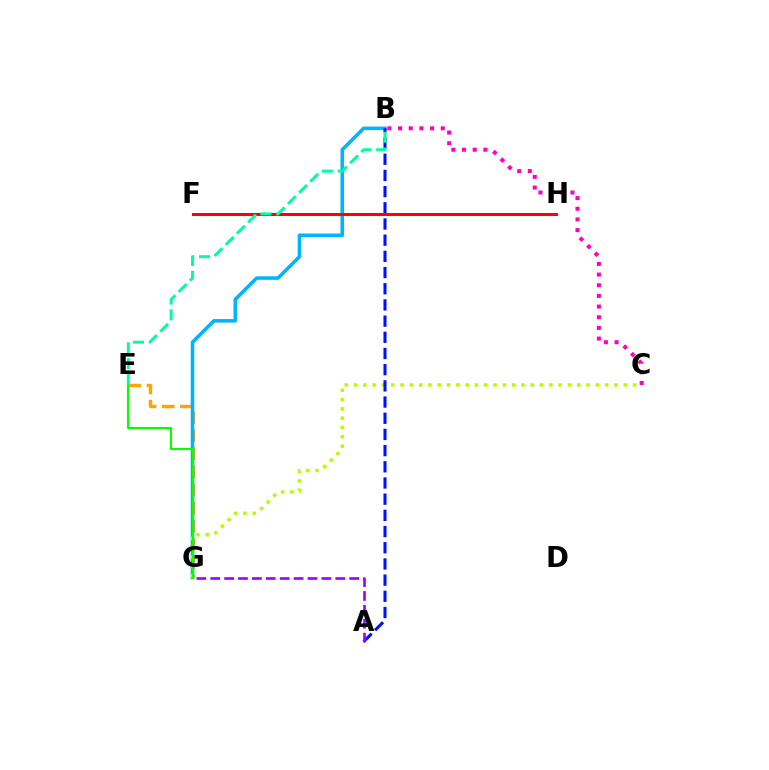{('E', 'G'): [{'color': '#ffa500', 'line_style': 'dashed', 'thickness': 2.46}, {'color': '#08ff00', 'line_style': 'solid', 'thickness': 1.55}], ('B', 'G'): [{'color': '#00b5ff', 'line_style': 'solid', 'thickness': 2.56}], ('B', 'C'): [{'color': '#ff00bd', 'line_style': 'dotted', 'thickness': 2.9}], ('C', 'G'): [{'color': '#b3ff00', 'line_style': 'dotted', 'thickness': 2.53}], ('A', 'B'): [{'color': '#0010ff', 'line_style': 'dashed', 'thickness': 2.2}], ('F', 'H'): [{'color': '#ff0000', 'line_style': 'solid', 'thickness': 2.14}], ('A', 'G'): [{'color': '#9b00ff', 'line_style': 'dashed', 'thickness': 1.89}], ('B', 'E'): [{'color': '#00ff9d', 'line_style': 'dashed', 'thickness': 2.15}]}